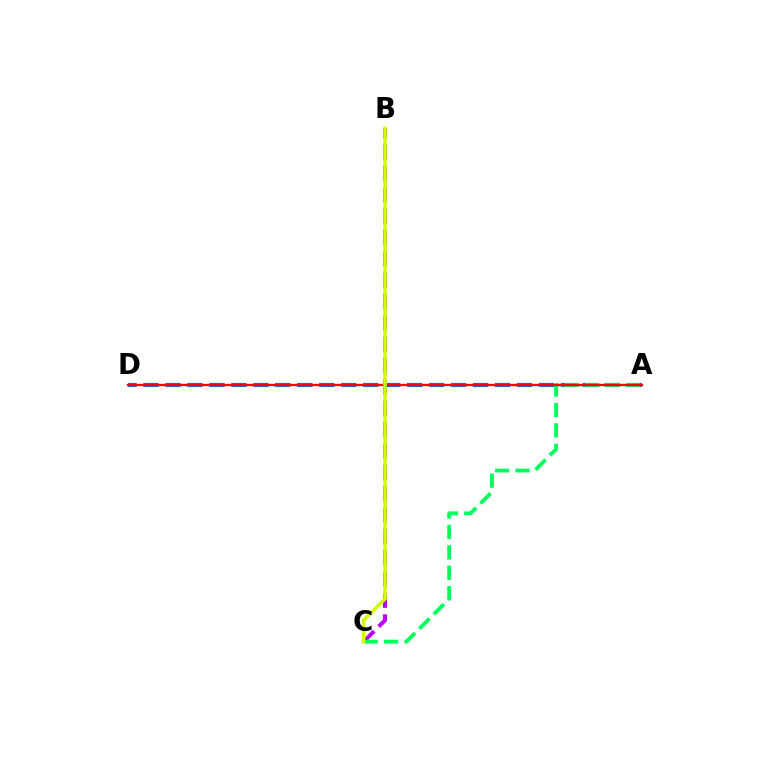{('B', 'C'): [{'color': '#b900ff', 'line_style': 'dashed', 'thickness': 2.9}, {'color': '#d1ff00', 'line_style': 'solid', 'thickness': 2.54}], ('A', 'D'): [{'color': '#0074ff', 'line_style': 'dashed', 'thickness': 2.98}, {'color': '#ff0000', 'line_style': 'solid', 'thickness': 1.7}], ('A', 'C'): [{'color': '#00ff5c', 'line_style': 'dashed', 'thickness': 2.77}]}